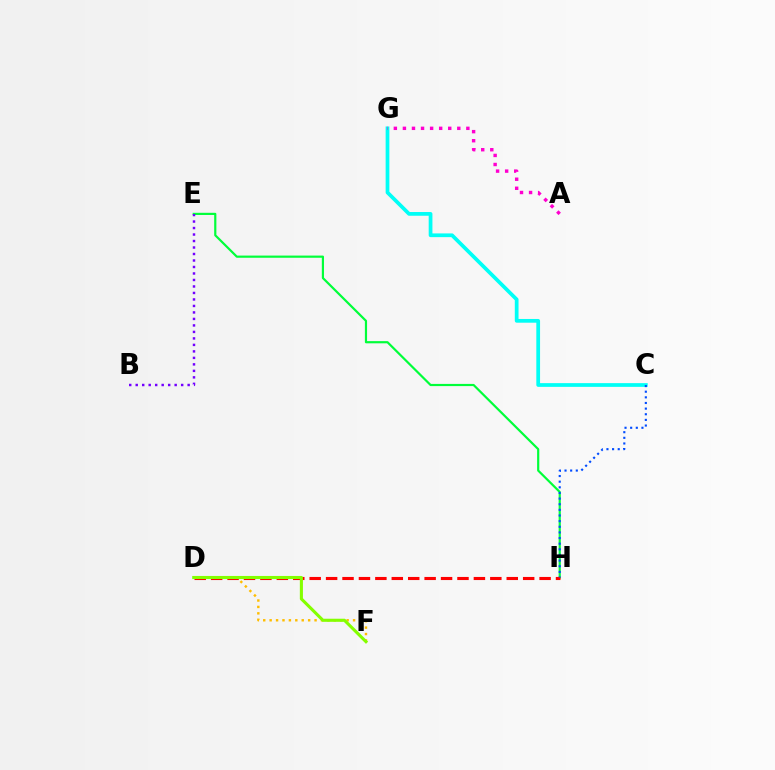{('E', 'H'): [{'color': '#00ff39', 'line_style': 'solid', 'thickness': 1.57}], ('C', 'G'): [{'color': '#00fff6', 'line_style': 'solid', 'thickness': 2.69}], ('D', 'H'): [{'color': '#ff0000', 'line_style': 'dashed', 'thickness': 2.23}], ('A', 'G'): [{'color': '#ff00cf', 'line_style': 'dotted', 'thickness': 2.46}], ('D', 'F'): [{'color': '#ffbd00', 'line_style': 'dotted', 'thickness': 1.74}, {'color': '#84ff00', 'line_style': 'solid', 'thickness': 2.22}], ('C', 'H'): [{'color': '#004bff', 'line_style': 'dotted', 'thickness': 1.53}], ('B', 'E'): [{'color': '#7200ff', 'line_style': 'dotted', 'thickness': 1.76}]}